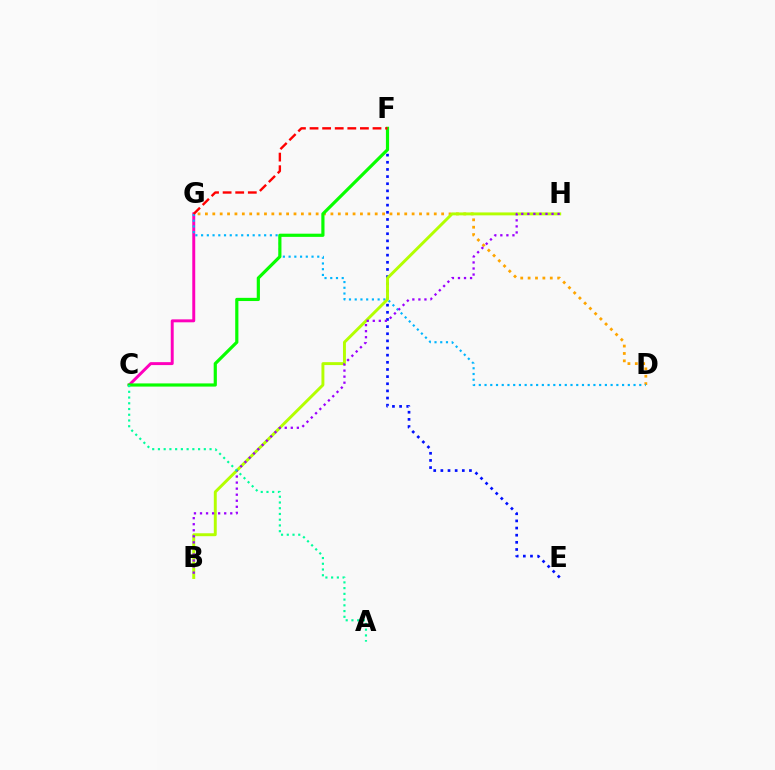{('C', 'G'): [{'color': '#ff00bd', 'line_style': 'solid', 'thickness': 2.12}], ('D', 'G'): [{'color': '#ffa500', 'line_style': 'dotted', 'thickness': 2.01}, {'color': '#00b5ff', 'line_style': 'dotted', 'thickness': 1.56}], ('E', 'F'): [{'color': '#0010ff', 'line_style': 'dotted', 'thickness': 1.94}], ('C', 'F'): [{'color': '#08ff00', 'line_style': 'solid', 'thickness': 2.29}], ('B', 'H'): [{'color': '#b3ff00', 'line_style': 'solid', 'thickness': 2.11}, {'color': '#9b00ff', 'line_style': 'dotted', 'thickness': 1.64}], ('F', 'G'): [{'color': '#ff0000', 'line_style': 'dashed', 'thickness': 1.71}], ('A', 'C'): [{'color': '#00ff9d', 'line_style': 'dotted', 'thickness': 1.56}]}